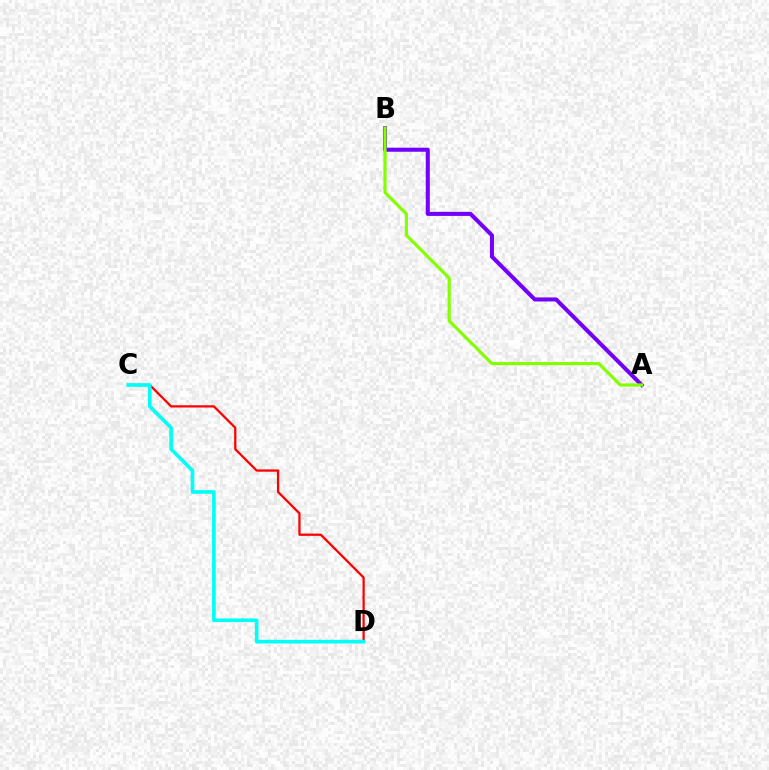{('A', 'B'): [{'color': '#7200ff', 'line_style': 'solid', 'thickness': 2.91}, {'color': '#84ff00', 'line_style': 'solid', 'thickness': 2.29}], ('C', 'D'): [{'color': '#ff0000', 'line_style': 'solid', 'thickness': 1.63}, {'color': '#00fff6', 'line_style': 'solid', 'thickness': 2.62}]}